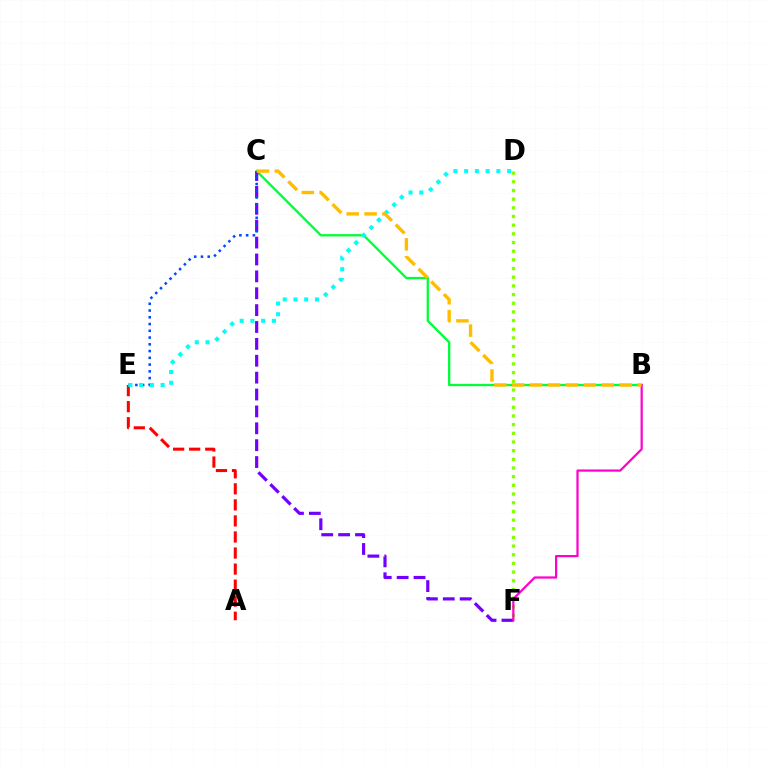{('B', 'C'): [{'color': '#00ff39', 'line_style': 'solid', 'thickness': 1.66}, {'color': '#ffbd00', 'line_style': 'dashed', 'thickness': 2.43}], ('A', 'E'): [{'color': '#ff0000', 'line_style': 'dashed', 'thickness': 2.18}], ('D', 'F'): [{'color': '#84ff00', 'line_style': 'dotted', 'thickness': 2.36}], ('C', 'F'): [{'color': '#7200ff', 'line_style': 'dashed', 'thickness': 2.29}], ('C', 'E'): [{'color': '#004bff', 'line_style': 'dotted', 'thickness': 1.84}], ('D', 'E'): [{'color': '#00fff6', 'line_style': 'dotted', 'thickness': 2.92}], ('B', 'F'): [{'color': '#ff00cf', 'line_style': 'solid', 'thickness': 1.6}]}